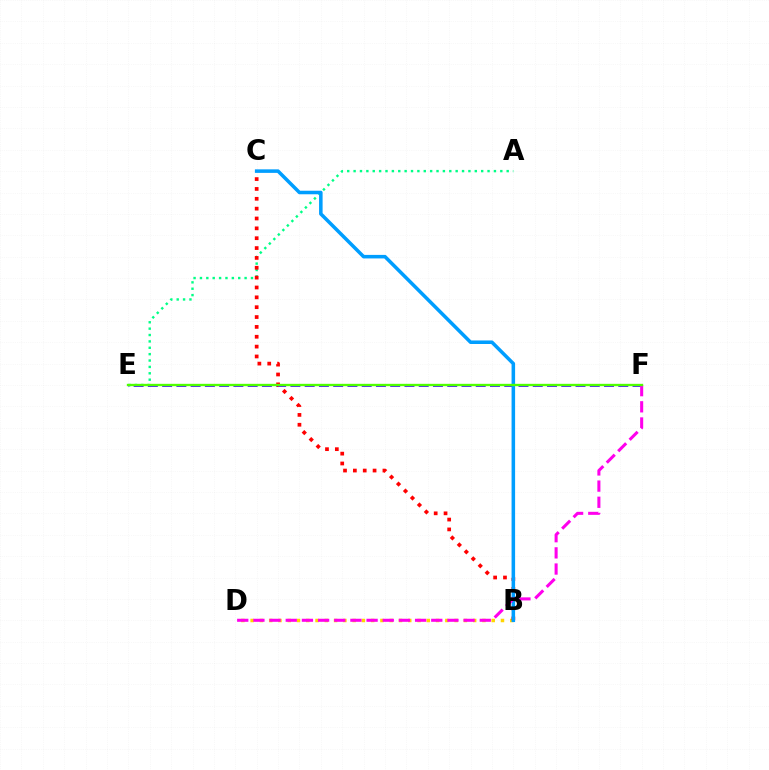{('A', 'E'): [{'color': '#00ff86', 'line_style': 'dotted', 'thickness': 1.73}], ('E', 'F'): [{'color': '#3700ff', 'line_style': 'dashed', 'thickness': 1.94}, {'color': '#4fff00', 'line_style': 'solid', 'thickness': 1.69}], ('B', 'D'): [{'color': '#ffd500', 'line_style': 'dotted', 'thickness': 2.52}], ('B', 'C'): [{'color': '#ff0000', 'line_style': 'dotted', 'thickness': 2.68}, {'color': '#009eff', 'line_style': 'solid', 'thickness': 2.55}], ('D', 'F'): [{'color': '#ff00ed', 'line_style': 'dashed', 'thickness': 2.2}]}